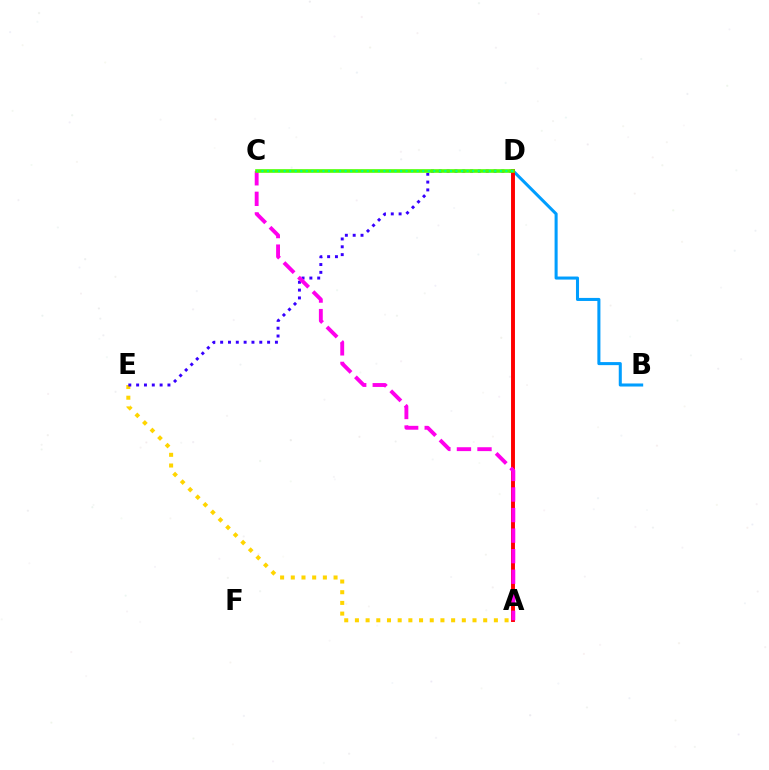{('A', 'E'): [{'color': '#ffd500', 'line_style': 'dotted', 'thickness': 2.9}], ('B', 'D'): [{'color': '#009eff', 'line_style': 'solid', 'thickness': 2.19}], ('A', 'D'): [{'color': '#ff0000', 'line_style': 'solid', 'thickness': 2.82}], ('D', 'E'): [{'color': '#3700ff', 'line_style': 'dotted', 'thickness': 2.13}], ('A', 'C'): [{'color': '#ff00ed', 'line_style': 'dashed', 'thickness': 2.79}], ('C', 'D'): [{'color': '#4fff00', 'line_style': 'solid', 'thickness': 2.61}, {'color': '#00ff86', 'line_style': 'dotted', 'thickness': 1.51}]}